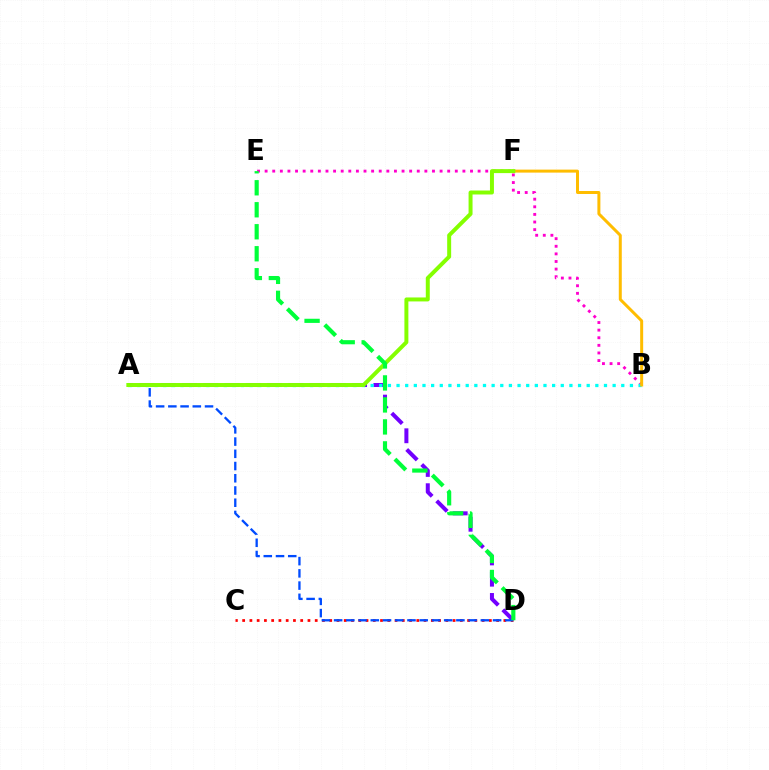{('A', 'D'): [{'color': '#7200ff', 'line_style': 'dashed', 'thickness': 2.89}, {'color': '#004bff', 'line_style': 'dashed', 'thickness': 1.66}], ('B', 'E'): [{'color': '#ff00cf', 'line_style': 'dotted', 'thickness': 2.07}], ('A', 'B'): [{'color': '#00fff6', 'line_style': 'dotted', 'thickness': 2.35}], ('C', 'D'): [{'color': '#ff0000', 'line_style': 'dotted', 'thickness': 1.97}], ('B', 'F'): [{'color': '#ffbd00', 'line_style': 'solid', 'thickness': 2.15}], ('A', 'F'): [{'color': '#84ff00', 'line_style': 'solid', 'thickness': 2.86}], ('D', 'E'): [{'color': '#00ff39', 'line_style': 'dashed', 'thickness': 2.99}]}